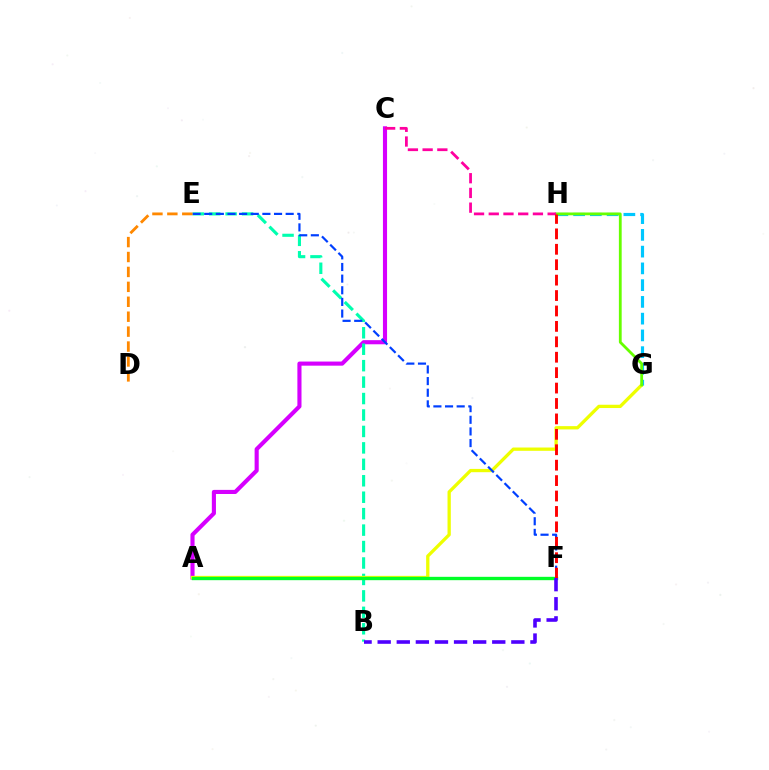{('A', 'C'): [{'color': '#d600ff', 'line_style': 'solid', 'thickness': 2.96}], ('B', 'E'): [{'color': '#00ffaf', 'line_style': 'dashed', 'thickness': 2.23}], ('A', 'G'): [{'color': '#eeff00', 'line_style': 'solid', 'thickness': 2.37}], ('E', 'F'): [{'color': '#003fff', 'line_style': 'dashed', 'thickness': 1.58}], ('A', 'F'): [{'color': '#00ff27', 'line_style': 'solid', 'thickness': 2.41}], ('G', 'H'): [{'color': '#00c7ff', 'line_style': 'dashed', 'thickness': 2.28}, {'color': '#66ff00', 'line_style': 'solid', 'thickness': 2.01}], ('C', 'H'): [{'color': '#ff00a0', 'line_style': 'dashed', 'thickness': 2.0}], ('F', 'H'): [{'color': '#ff0000', 'line_style': 'dashed', 'thickness': 2.09}], ('D', 'E'): [{'color': '#ff8800', 'line_style': 'dashed', 'thickness': 2.03}], ('B', 'F'): [{'color': '#4f00ff', 'line_style': 'dashed', 'thickness': 2.59}]}